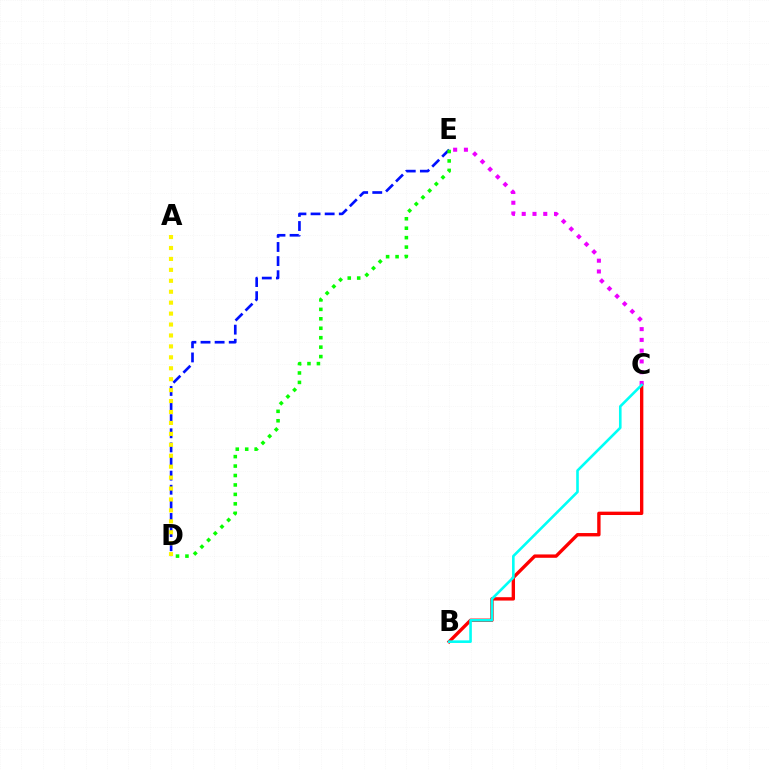{('B', 'C'): [{'color': '#ff0000', 'line_style': 'solid', 'thickness': 2.42}, {'color': '#00fff6', 'line_style': 'solid', 'thickness': 1.88}], ('C', 'E'): [{'color': '#ee00ff', 'line_style': 'dotted', 'thickness': 2.93}], ('D', 'E'): [{'color': '#0010ff', 'line_style': 'dashed', 'thickness': 1.92}, {'color': '#08ff00', 'line_style': 'dotted', 'thickness': 2.57}], ('A', 'D'): [{'color': '#fcf500', 'line_style': 'dotted', 'thickness': 2.97}]}